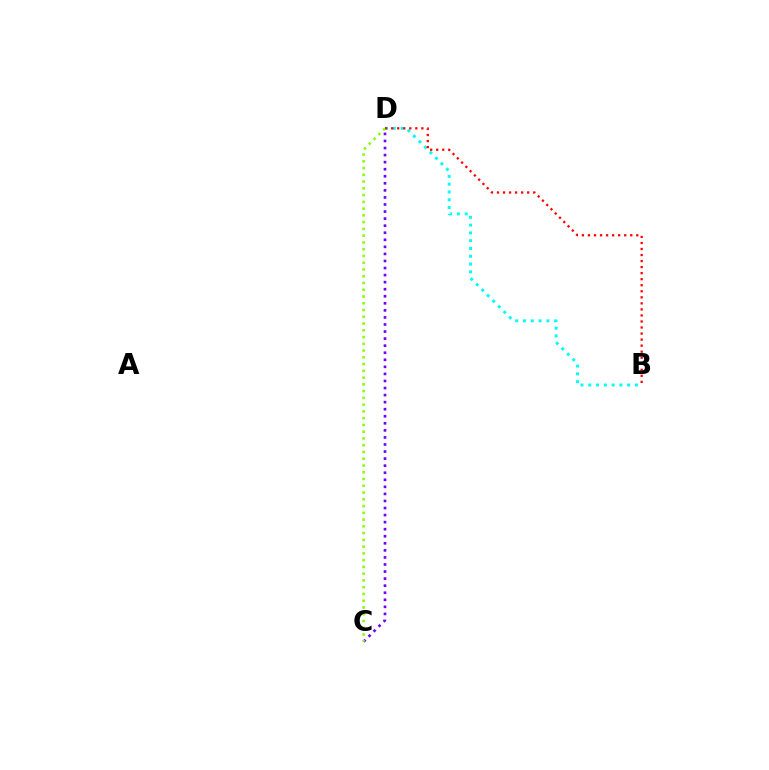{('B', 'D'): [{'color': '#00fff6', 'line_style': 'dotted', 'thickness': 2.12}, {'color': '#ff0000', 'line_style': 'dotted', 'thickness': 1.64}], ('C', 'D'): [{'color': '#7200ff', 'line_style': 'dotted', 'thickness': 1.92}, {'color': '#84ff00', 'line_style': 'dotted', 'thickness': 1.84}]}